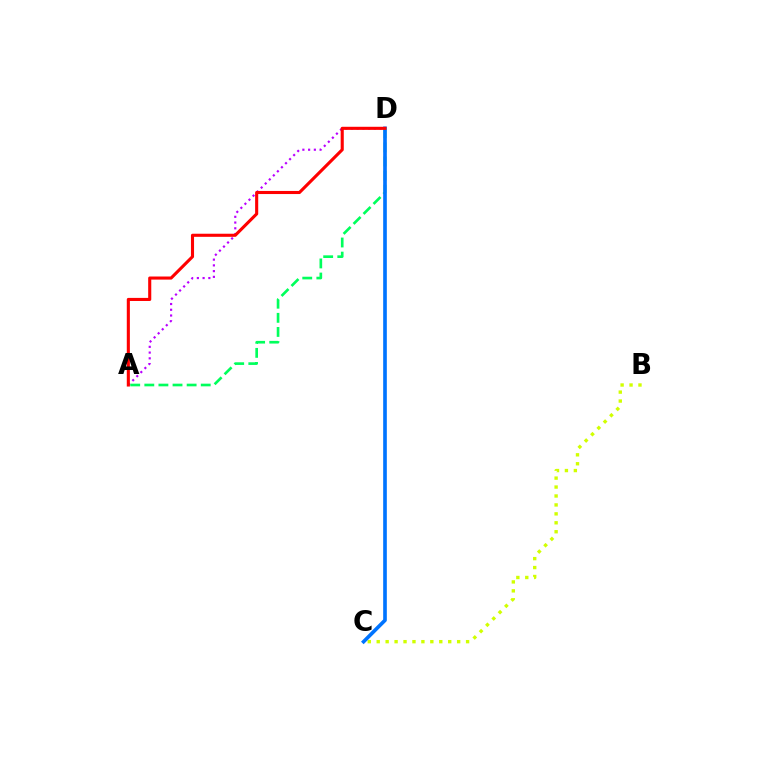{('B', 'C'): [{'color': '#d1ff00', 'line_style': 'dotted', 'thickness': 2.43}], ('A', 'D'): [{'color': '#b900ff', 'line_style': 'dotted', 'thickness': 1.56}, {'color': '#00ff5c', 'line_style': 'dashed', 'thickness': 1.92}, {'color': '#ff0000', 'line_style': 'solid', 'thickness': 2.23}], ('C', 'D'): [{'color': '#0074ff', 'line_style': 'solid', 'thickness': 2.62}]}